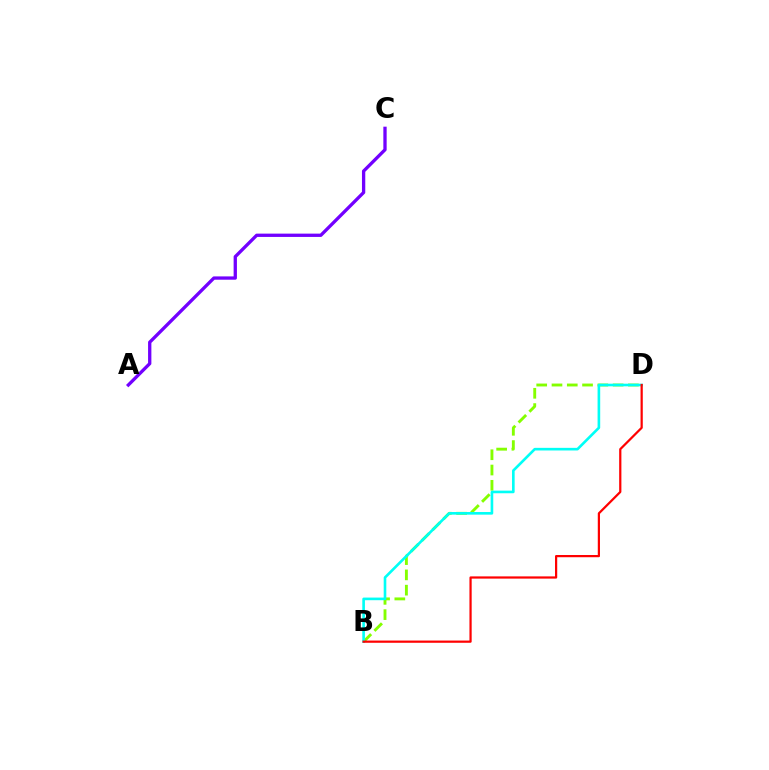{('B', 'D'): [{'color': '#84ff00', 'line_style': 'dashed', 'thickness': 2.08}, {'color': '#00fff6', 'line_style': 'solid', 'thickness': 1.89}, {'color': '#ff0000', 'line_style': 'solid', 'thickness': 1.6}], ('A', 'C'): [{'color': '#7200ff', 'line_style': 'solid', 'thickness': 2.38}]}